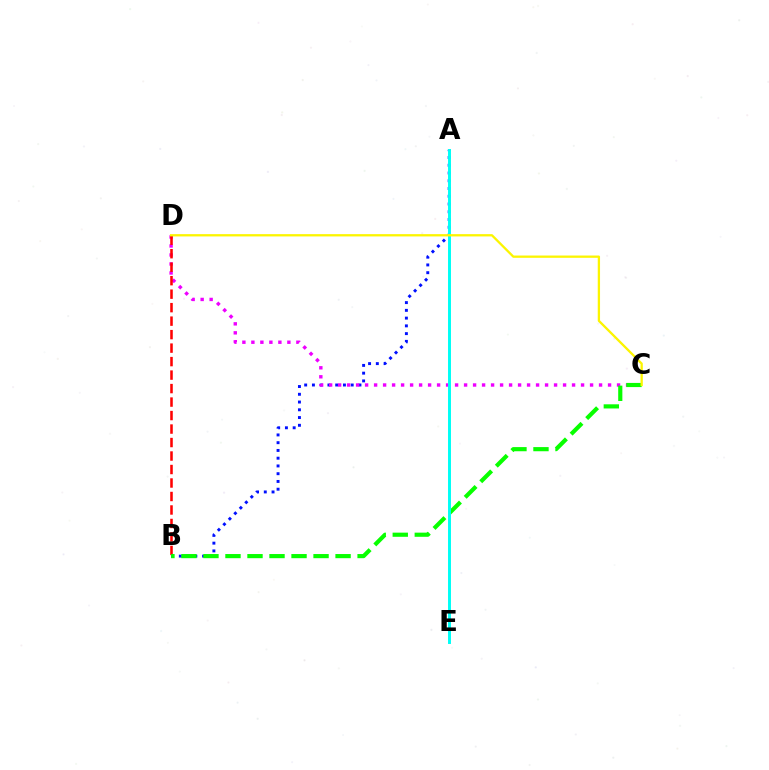{('A', 'B'): [{'color': '#0010ff', 'line_style': 'dotted', 'thickness': 2.11}], ('C', 'D'): [{'color': '#ee00ff', 'line_style': 'dotted', 'thickness': 2.44}, {'color': '#fcf500', 'line_style': 'solid', 'thickness': 1.65}], ('B', 'D'): [{'color': '#ff0000', 'line_style': 'dashed', 'thickness': 1.83}], ('B', 'C'): [{'color': '#08ff00', 'line_style': 'dashed', 'thickness': 2.99}], ('A', 'E'): [{'color': '#00fff6', 'line_style': 'solid', 'thickness': 2.13}]}